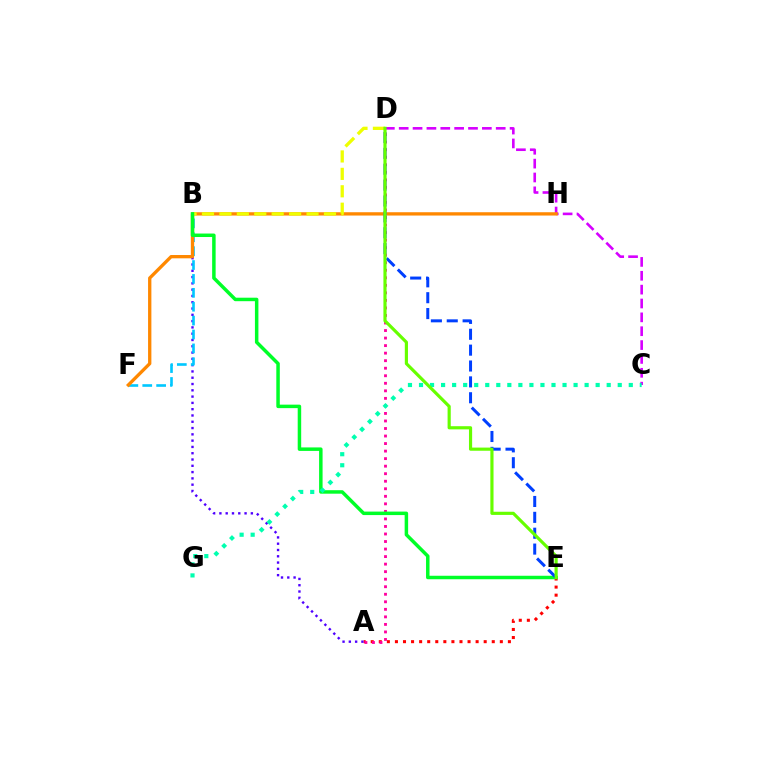{('A', 'E'): [{'color': '#ff0000', 'line_style': 'dotted', 'thickness': 2.19}], ('A', 'D'): [{'color': '#ff00a0', 'line_style': 'dotted', 'thickness': 2.05}], ('A', 'B'): [{'color': '#4f00ff', 'line_style': 'dotted', 'thickness': 1.71}], ('B', 'F'): [{'color': '#00c7ff', 'line_style': 'dashed', 'thickness': 1.89}], ('C', 'D'): [{'color': '#d600ff', 'line_style': 'dashed', 'thickness': 1.88}], ('F', 'H'): [{'color': '#ff8800', 'line_style': 'solid', 'thickness': 2.38}], ('B', 'D'): [{'color': '#eeff00', 'line_style': 'dashed', 'thickness': 2.37}], ('B', 'E'): [{'color': '#00ff27', 'line_style': 'solid', 'thickness': 2.51}], ('D', 'E'): [{'color': '#003fff', 'line_style': 'dashed', 'thickness': 2.16}, {'color': '#66ff00', 'line_style': 'solid', 'thickness': 2.28}], ('C', 'G'): [{'color': '#00ffaf', 'line_style': 'dotted', 'thickness': 3.0}]}